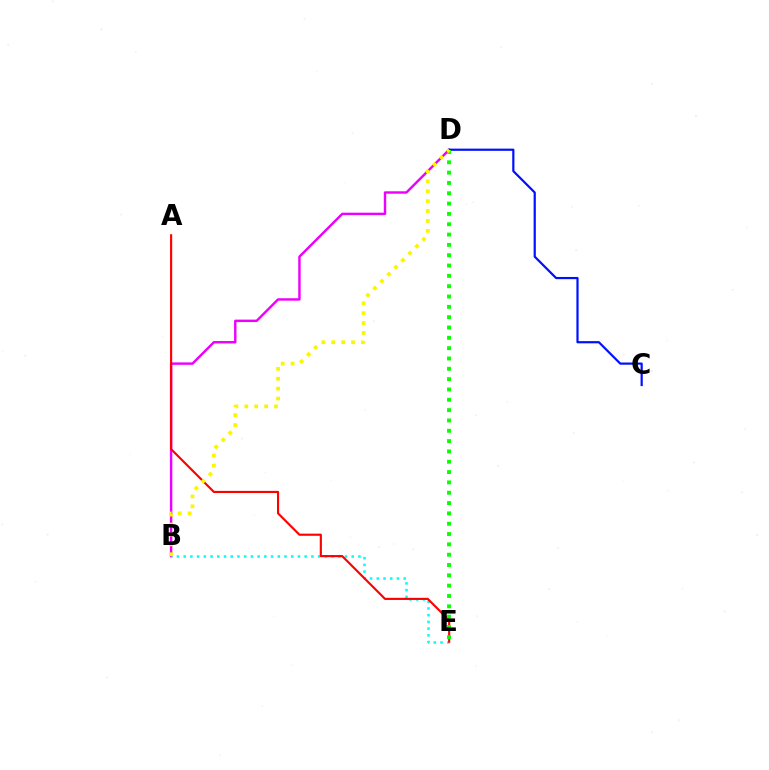{('B', 'D'): [{'color': '#ee00ff', 'line_style': 'solid', 'thickness': 1.75}, {'color': '#fcf500', 'line_style': 'dotted', 'thickness': 2.69}], ('C', 'D'): [{'color': '#0010ff', 'line_style': 'solid', 'thickness': 1.59}], ('B', 'E'): [{'color': '#00fff6', 'line_style': 'dotted', 'thickness': 1.83}], ('A', 'E'): [{'color': '#ff0000', 'line_style': 'solid', 'thickness': 1.54}], ('D', 'E'): [{'color': '#08ff00', 'line_style': 'dotted', 'thickness': 2.81}]}